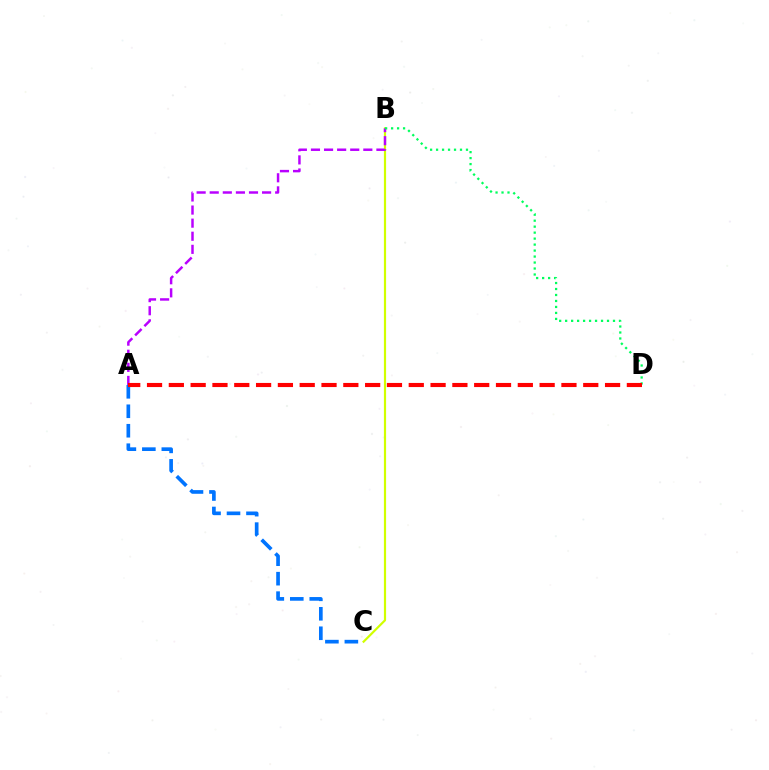{('B', 'C'): [{'color': '#d1ff00', 'line_style': 'solid', 'thickness': 1.57}], ('A', 'B'): [{'color': '#b900ff', 'line_style': 'dashed', 'thickness': 1.78}], ('A', 'C'): [{'color': '#0074ff', 'line_style': 'dashed', 'thickness': 2.65}], ('B', 'D'): [{'color': '#00ff5c', 'line_style': 'dotted', 'thickness': 1.63}], ('A', 'D'): [{'color': '#ff0000', 'line_style': 'dashed', 'thickness': 2.96}]}